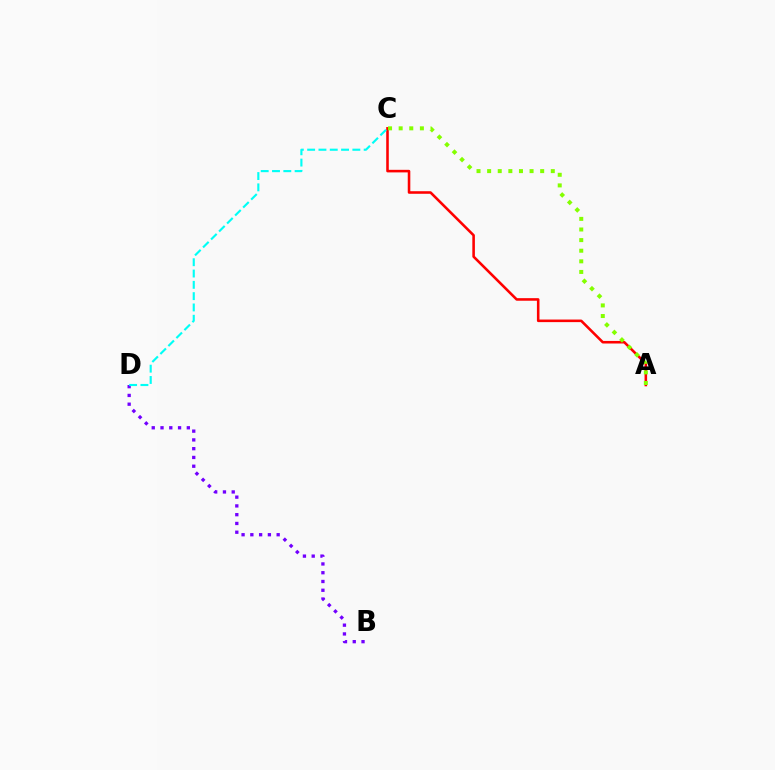{('A', 'C'): [{'color': '#ff0000', 'line_style': 'solid', 'thickness': 1.85}, {'color': '#84ff00', 'line_style': 'dotted', 'thickness': 2.88}], ('B', 'D'): [{'color': '#7200ff', 'line_style': 'dotted', 'thickness': 2.38}], ('C', 'D'): [{'color': '#00fff6', 'line_style': 'dashed', 'thickness': 1.54}]}